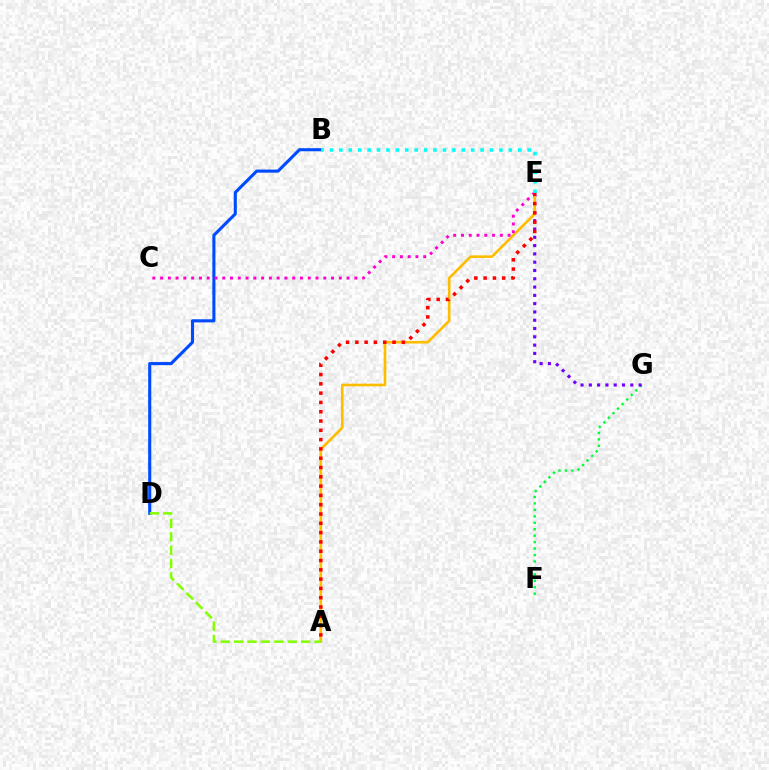{('F', 'G'): [{'color': '#00ff39', 'line_style': 'dotted', 'thickness': 1.75}], ('E', 'G'): [{'color': '#7200ff', 'line_style': 'dotted', 'thickness': 2.25}], ('A', 'E'): [{'color': '#ffbd00', 'line_style': 'solid', 'thickness': 1.9}, {'color': '#ff0000', 'line_style': 'dotted', 'thickness': 2.53}], ('B', 'D'): [{'color': '#004bff', 'line_style': 'solid', 'thickness': 2.23}], ('C', 'E'): [{'color': '#ff00cf', 'line_style': 'dotted', 'thickness': 2.11}], ('B', 'E'): [{'color': '#00fff6', 'line_style': 'dotted', 'thickness': 2.56}], ('A', 'D'): [{'color': '#84ff00', 'line_style': 'dashed', 'thickness': 1.82}]}